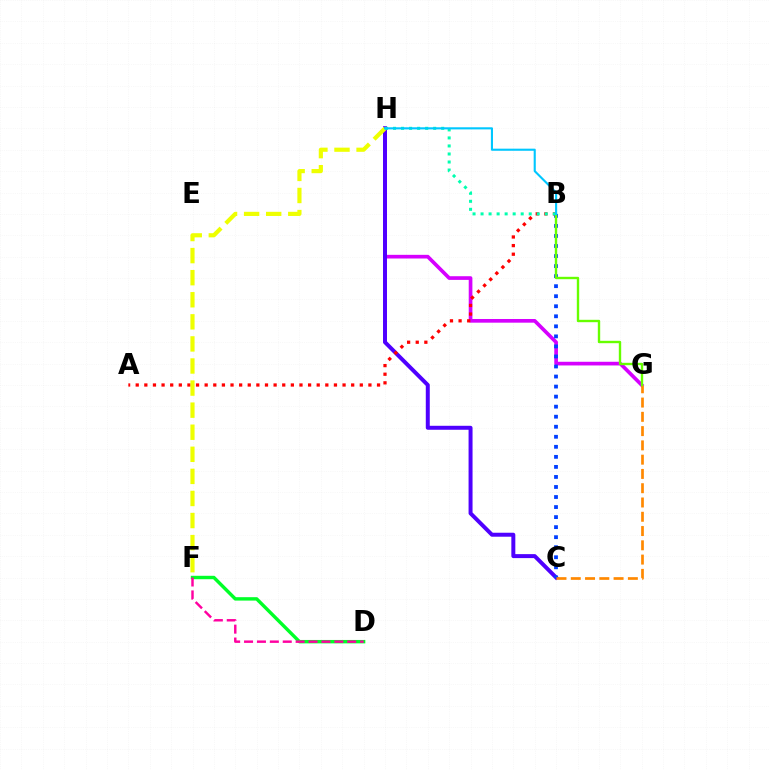{('D', 'F'): [{'color': '#00ff27', 'line_style': 'solid', 'thickness': 2.46}, {'color': '#ff00a0', 'line_style': 'dashed', 'thickness': 1.75}], ('G', 'H'): [{'color': '#d600ff', 'line_style': 'solid', 'thickness': 2.64}], ('C', 'H'): [{'color': '#4f00ff', 'line_style': 'solid', 'thickness': 2.86}], ('A', 'B'): [{'color': '#ff0000', 'line_style': 'dotted', 'thickness': 2.34}], ('B', 'C'): [{'color': '#003fff', 'line_style': 'dotted', 'thickness': 2.73}], ('C', 'G'): [{'color': '#ff8800', 'line_style': 'dashed', 'thickness': 1.94}], ('F', 'H'): [{'color': '#eeff00', 'line_style': 'dashed', 'thickness': 3.0}], ('B', 'G'): [{'color': '#66ff00', 'line_style': 'solid', 'thickness': 1.71}], ('B', 'H'): [{'color': '#00ffaf', 'line_style': 'dotted', 'thickness': 2.18}, {'color': '#00c7ff', 'line_style': 'solid', 'thickness': 1.52}]}